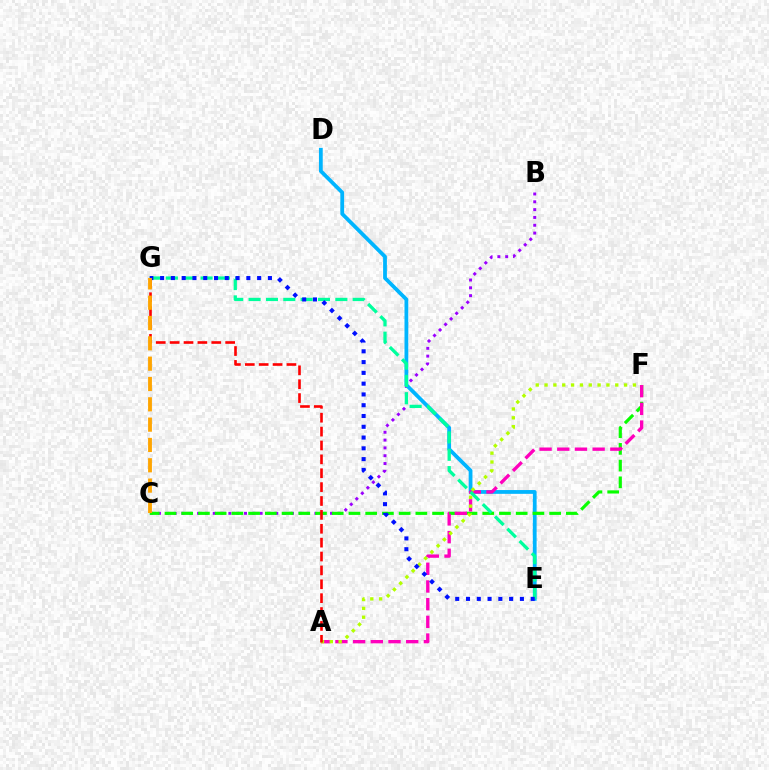{('B', 'C'): [{'color': '#9b00ff', 'line_style': 'dotted', 'thickness': 2.12}], ('D', 'E'): [{'color': '#00b5ff', 'line_style': 'solid', 'thickness': 2.72}], ('C', 'F'): [{'color': '#08ff00', 'line_style': 'dashed', 'thickness': 2.27}], ('A', 'F'): [{'color': '#ff00bd', 'line_style': 'dashed', 'thickness': 2.4}, {'color': '#b3ff00', 'line_style': 'dotted', 'thickness': 2.4}], ('E', 'G'): [{'color': '#00ff9d', 'line_style': 'dashed', 'thickness': 2.36}, {'color': '#0010ff', 'line_style': 'dotted', 'thickness': 2.93}], ('A', 'G'): [{'color': '#ff0000', 'line_style': 'dashed', 'thickness': 1.89}], ('C', 'G'): [{'color': '#ffa500', 'line_style': 'dashed', 'thickness': 2.76}]}